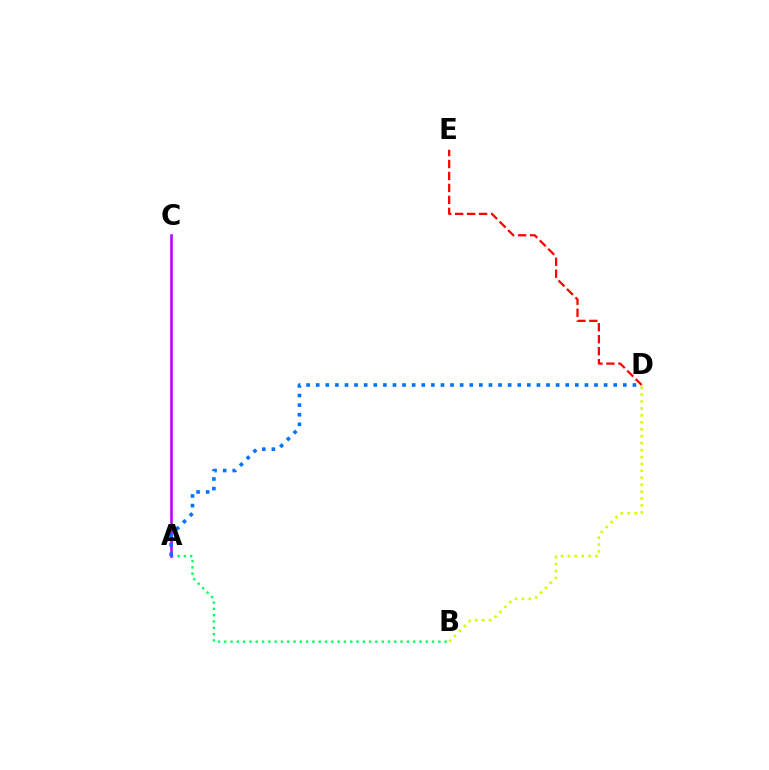{('D', 'E'): [{'color': '#ff0000', 'line_style': 'dashed', 'thickness': 1.63}], ('A', 'B'): [{'color': '#00ff5c', 'line_style': 'dotted', 'thickness': 1.71}], ('B', 'D'): [{'color': '#d1ff00', 'line_style': 'dotted', 'thickness': 1.88}], ('A', 'C'): [{'color': '#b900ff', 'line_style': 'solid', 'thickness': 1.85}], ('A', 'D'): [{'color': '#0074ff', 'line_style': 'dotted', 'thickness': 2.61}]}